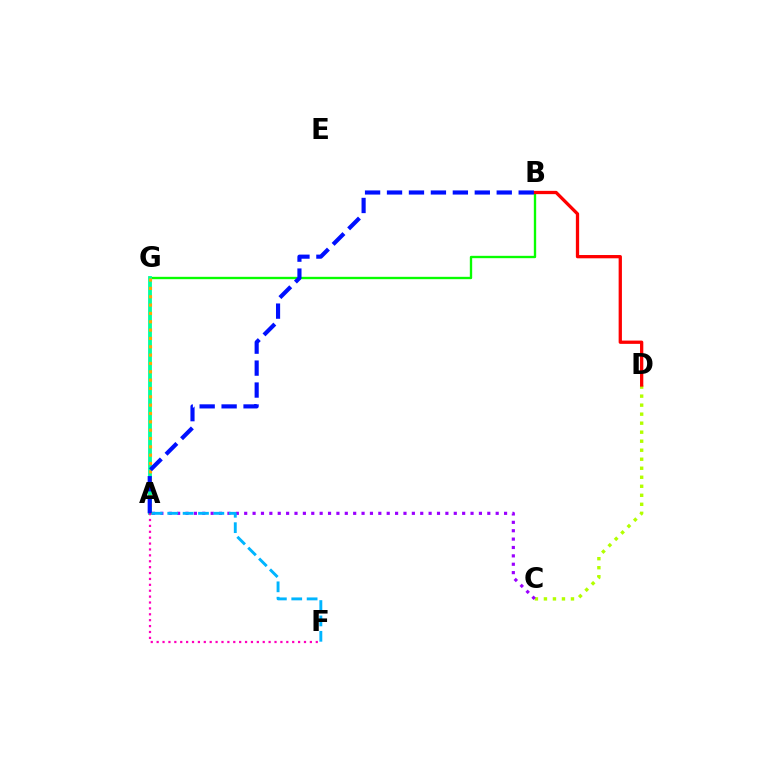{('B', 'G'): [{'color': '#08ff00', 'line_style': 'solid', 'thickness': 1.7}], ('A', 'G'): [{'color': '#00ff9d', 'line_style': 'solid', 'thickness': 2.74}, {'color': '#ffa500', 'line_style': 'dotted', 'thickness': 2.27}], ('C', 'D'): [{'color': '#b3ff00', 'line_style': 'dotted', 'thickness': 2.45}], ('B', 'D'): [{'color': '#ff0000', 'line_style': 'solid', 'thickness': 2.36}], ('A', 'F'): [{'color': '#ff00bd', 'line_style': 'dotted', 'thickness': 1.6}, {'color': '#00b5ff', 'line_style': 'dashed', 'thickness': 2.09}], ('A', 'C'): [{'color': '#9b00ff', 'line_style': 'dotted', 'thickness': 2.28}], ('A', 'B'): [{'color': '#0010ff', 'line_style': 'dashed', 'thickness': 2.98}]}